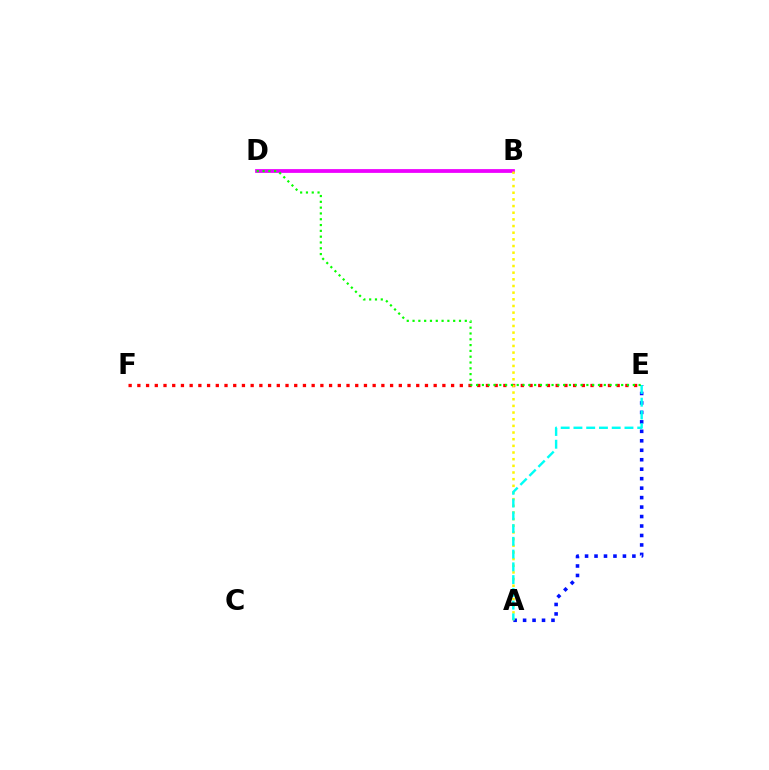{('E', 'F'): [{'color': '#ff0000', 'line_style': 'dotted', 'thickness': 2.37}], ('A', 'E'): [{'color': '#0010ff', 'line_style': 'dotted', 'thickness': 2.57}, {'color': '#00fff6', 'line_style': 'dashed', 'thickness': 1.73}], ('B', 'D'): [{'color': '#ee00ff', 'line_style': 'solid', 'thickness': 2.71}], ('A', 'B'): [{'color': '#fcf500', 'line_style': 'dotted', 'thickness': 1.81}], ('D', 'E'): [{'color': '#08ff00', 'line_style': 'dotted', 'thickness': 1.58}]}